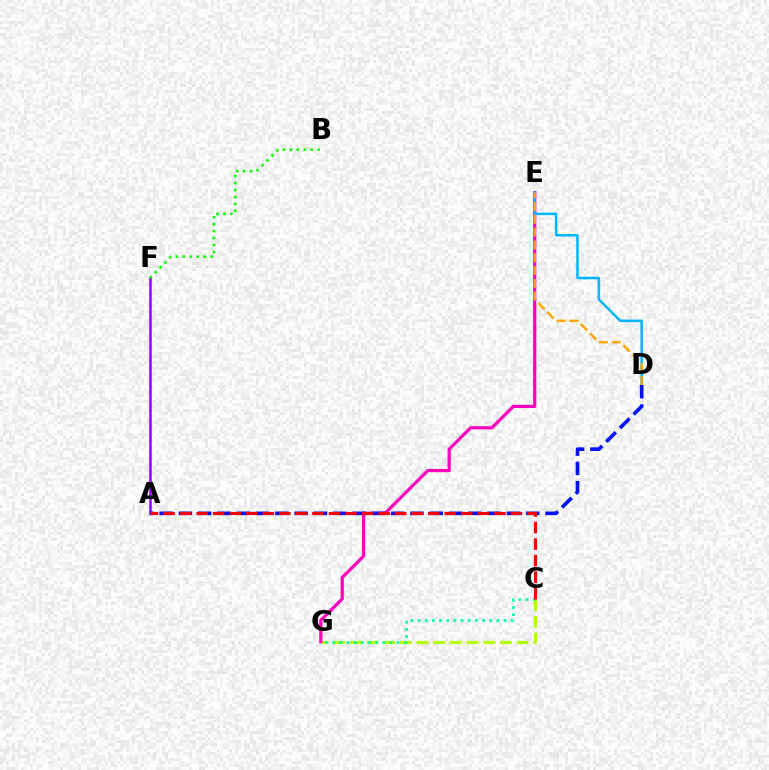{('C', 'G'): [{'color': '#b3ff00', 'line_style': 'dashed', 'thickness': 2.27}, {'color': '#00ff9d', 'line_style': 'dotted', 'thickness': 1.95}], ('A', 'F'): [{'color': '#9b00ff', 'line_style': 'solid', 'thickness': 1.8}], ('E', 'G'): [{'color': '#ff00bd', 'line_style': 'solid', 'thickness': 2.32}], ('D', 'E'): [{'color': '#00b5ff', 'line_style': 'solid', 'thickness': 1.8}, {'color': '#ffa500', 'line_style': 'dashed', 'thickness': 1.74}], ('A', 'D'): [{'color': '#0010ff', 'line_style': 'dashed', 'thickness': 2.62}], ('B', 'F'): [{'color': '#08ff00', 'line_style': 'dotted', 'thickness': 1.89}], ('A', 'C'): [{'color': '#ff0000', 'line_style': 'dashed', 'thickness': 2.25}]}